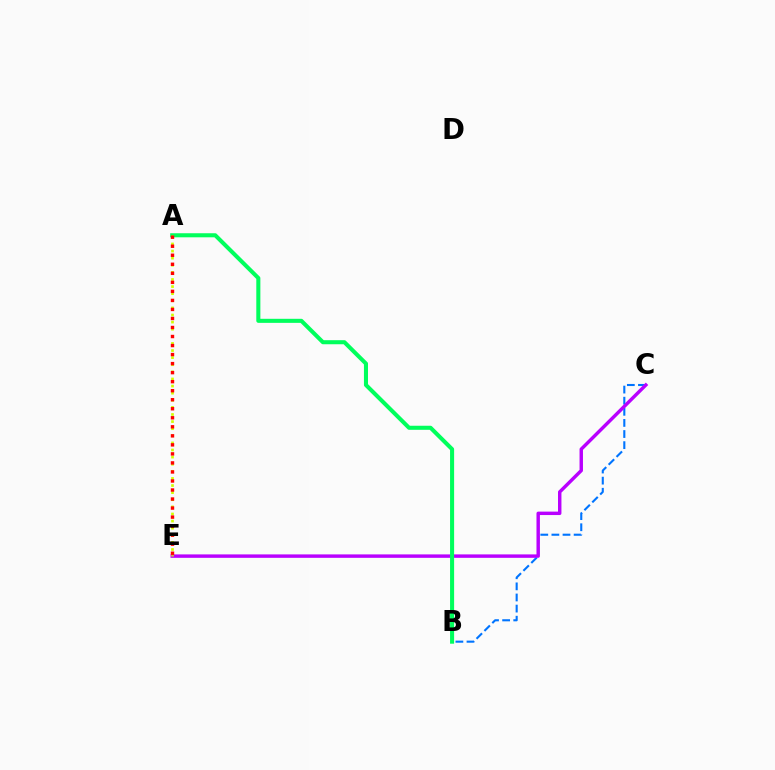{('B', 'C'): [{'color': '#0074ff', 'line_style': 'dashed', 'thickness': 1.51}], ('C', 'E'): [{'color': '#b900ff', 'line_style': 'solid', 'thickness': 2.47}], ('A', 'B'): [{'color': '#00ff5c', 'line_style': 'solid', 'thickness': 2.92}], ('A', 'E'): [{'color': '#d1ff00', 'line_style': 'dotted', 'thickness': 1.93}, {'color': '#ff0000', 'line_style': 'dotted', 'thickness': 2.45}]}